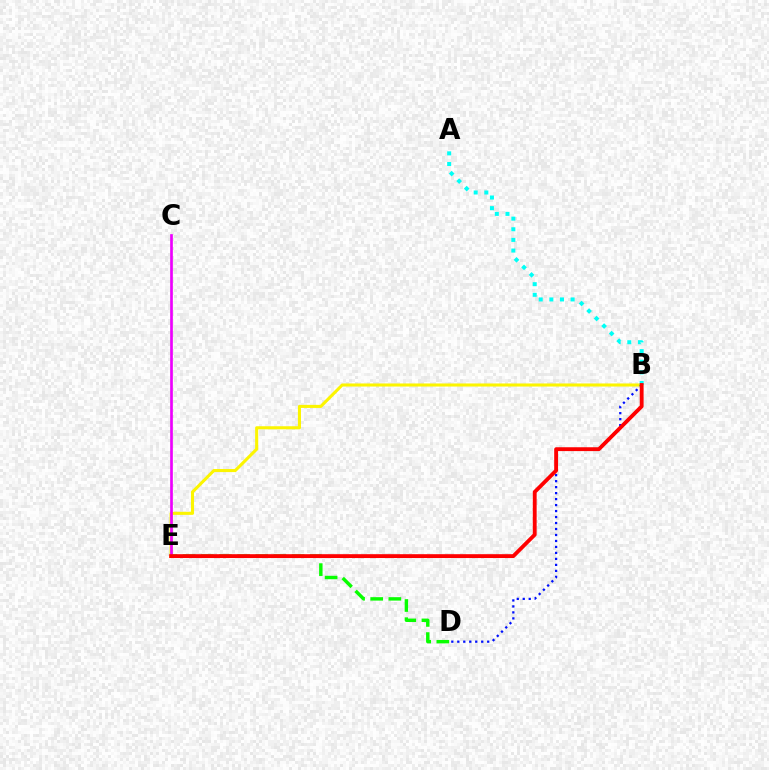{('D', 'E'): [{'color': '#08ff00', 'line_style': 'dashed', 'thickness': 2.47}], ('B', 'E'): [{'color': '#fcf500', 'line_style': 'solid', 'thickness': 2.21}, {'color': '#ff0000', 'line_style': 'solid', 'thickness': 2.77}], ('C', 'E'): [{'color': '#ee00ff', 'line_style': 'solid', 'thickness': 1.93}], ('B', 'D'): [{'color': '#0010ff', 'line_style': 'dotted', 'thickness': 1.63}], ('A', 'B'): [{'color': '#00fff6', 'line_style': 'dotted', 'thickness': 2.89}]}